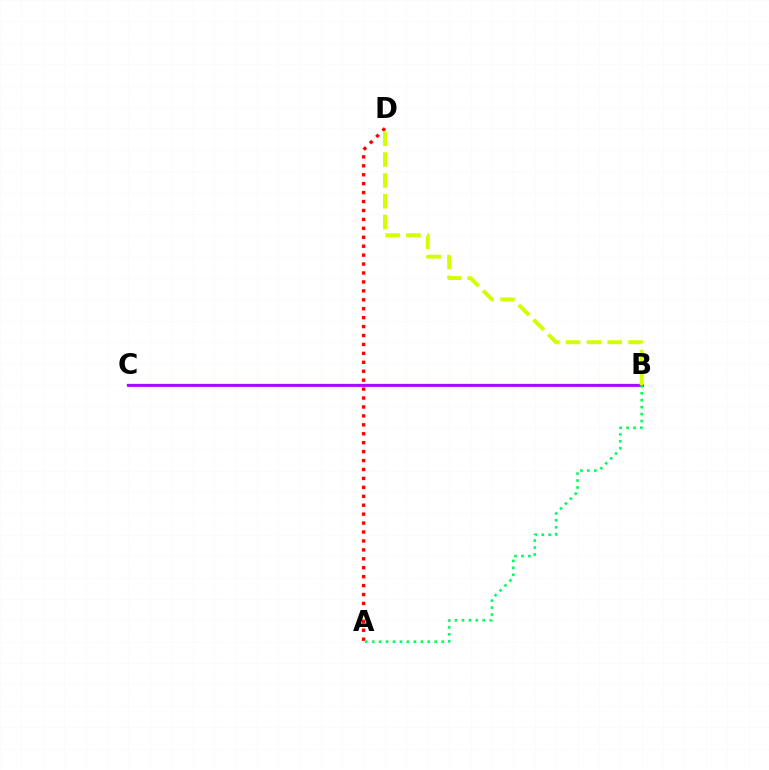{('A', 'D'): [{'color': '#ff0000', 'line_style': 'dotted', 'thickness': 2.43}], ('B', 'C'): [{'color': '#0074ff', 'line_style': 'solid', 'thickness': 1.65}, {'color': '#b900ff', 'line_style': 'solid', 'thickness': 2.01}], ('B', 'D'): [{'color': '#d1ff00', 'line_style': 'dashed', 'thickness': 2.83}], ('A', 'B'): [{'color': '#00ff5c', 'line_style': 'dotted', 'thickness': 1.89}]}